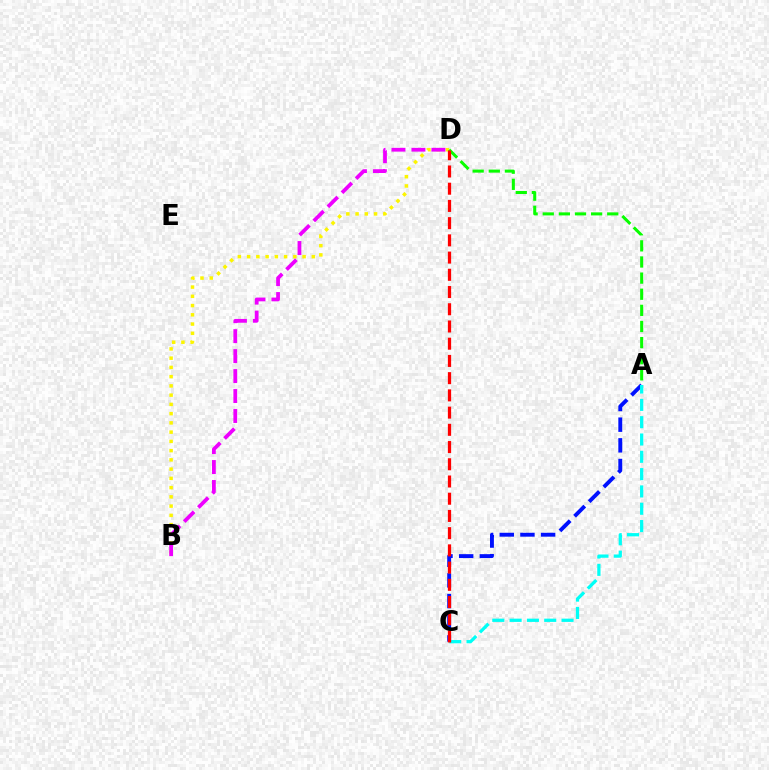{('B', 'D'): [{'color': '#fcf500', 'line_style': 'dotted', 'thickness': 2.51}, {'color': '#ee00ff', 'line_style': 'dashed', 'thickness': 2.71}], ('A', 'C'): [{'color': '#0010ff', 'line_style': 'dashed', 'thickness': 2.81}, {'color': '#00fff6', 'line_style': 'dashed', 'thickness': 2.35}], ('A', 'D'): [{'color': '#08ff00', 'line_style': 'dashed', 'thickness': 2.19}], ('C', 'D'): [{'color': '#ff0000', 'line_style': 'dashed', 'thickness': 2.34}]}